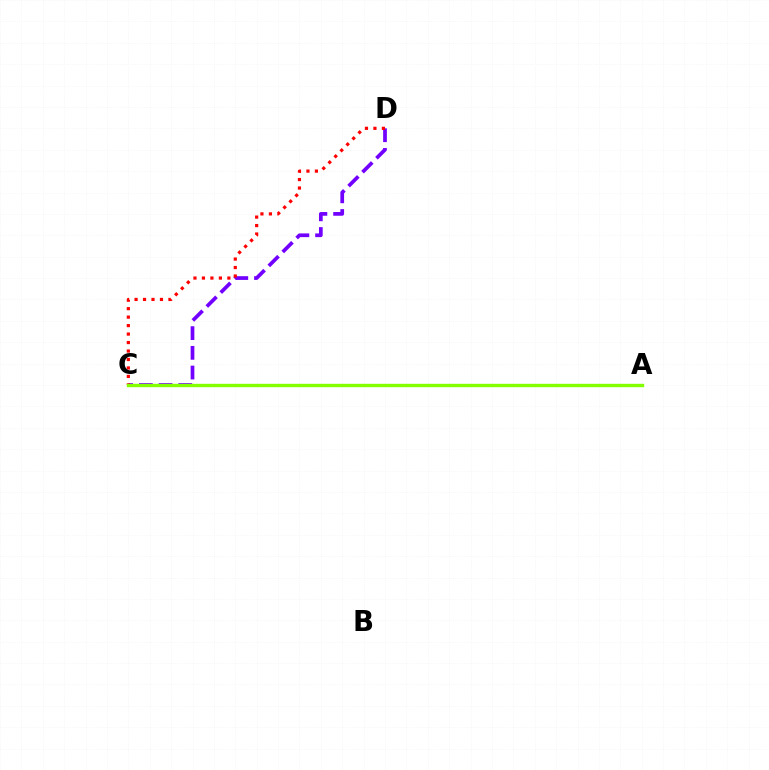{('C', 'D'): [{'color': '#7200ff', 'line_style': 'dashed', 'thickness': 2.68}, {'color': '#ff0000', 'line_style': 'dotted', 'thickness': 2.3}], ('A', 'C'): [{'color': '#00fff6', 'line_style': 'dashed', 'thickness': 2.1}, {'color': '#84ff00', 'line_style': 'solid', 'thickness': 2.44}]}